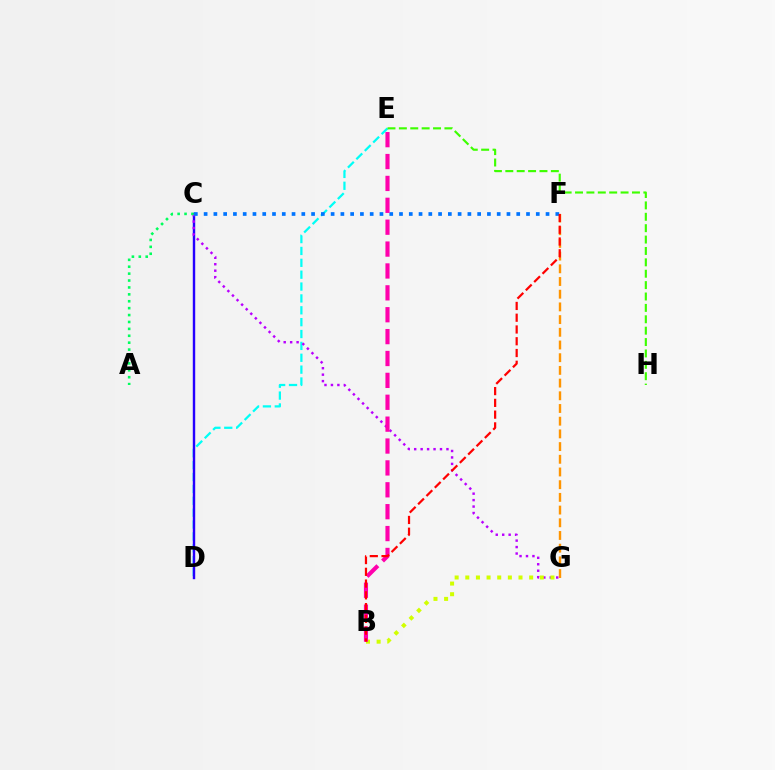{('D', 'E'): [{'color': '#00fff6', 'line_style': 'dashed', 'thickness': 1.61}], ('C', 'D'): [{'color': '#2500ff', 'line_style': 'solid', 'thickness': 1.74}], ('C', 'G'): [{'color': '#b900ff', 'line_style': 'dotted', 'thickness': 1.75}], ('A', 'C'): [{'color': '#00ff5c', 'line_style': 'dotted', 'thickness': 1.88}], ('F', 'G'): [{'color': '#ff9400', 'line_style': 'dashed', 'thickness': 1.73}], ('E', 'H'): [{'color': '#3dff00', 'line_style': 'dashed', 'thickness': 1.55}], ('B', 'G'): [{'color': '#d1ff00', 'line_style': 'dotted', 'thickness': 2.89}], ('C', 'F'): [{'color': '#0074ff', 'line_style': 'dotted', 'thickness': 2.65}], ('B', 'E'): [{'color': '#ff00ac', 'line_style': 'dashed', 'thickness': 2.97}], ('B', 'F'): [{'color': '#ff0000', 'line_style': 'dashed', 'thickness': 1.6}]}